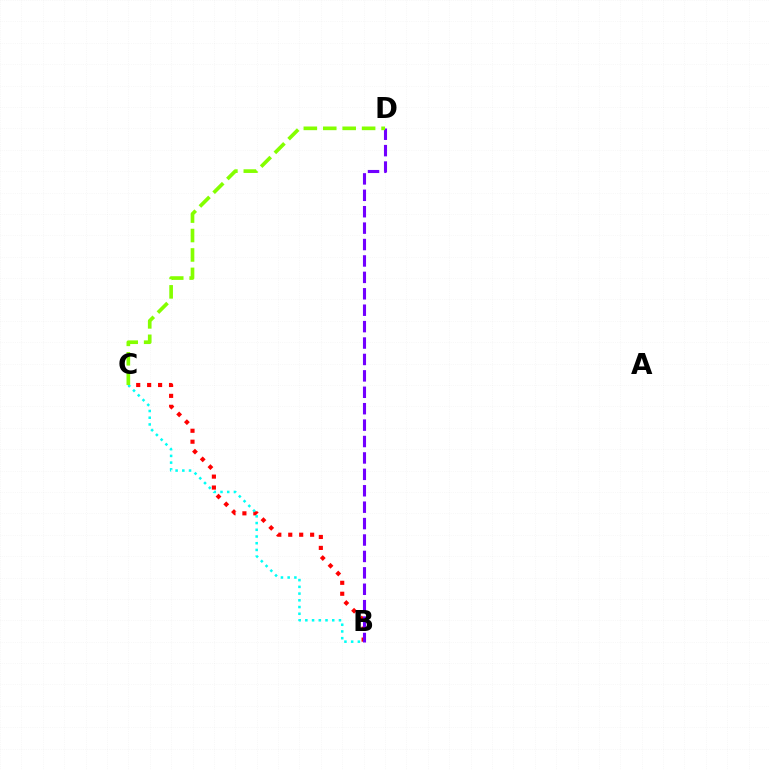{('B', 'C'): [{'color': '#ff0000', 'line_style': 'dotted', 'thickness': 2.97}, {'color': '#00fff6', 'line_style': 'dotted', 'thickness': 1.83}], ('B', 'D'): [{'color': '#7200ff', 'line_style': 'dashed', 'thickness': 2.23}], ('C', 'D'): [{'color': '#84ff00', 'line_style': 'dashed', 'thickness': 2.64}]}